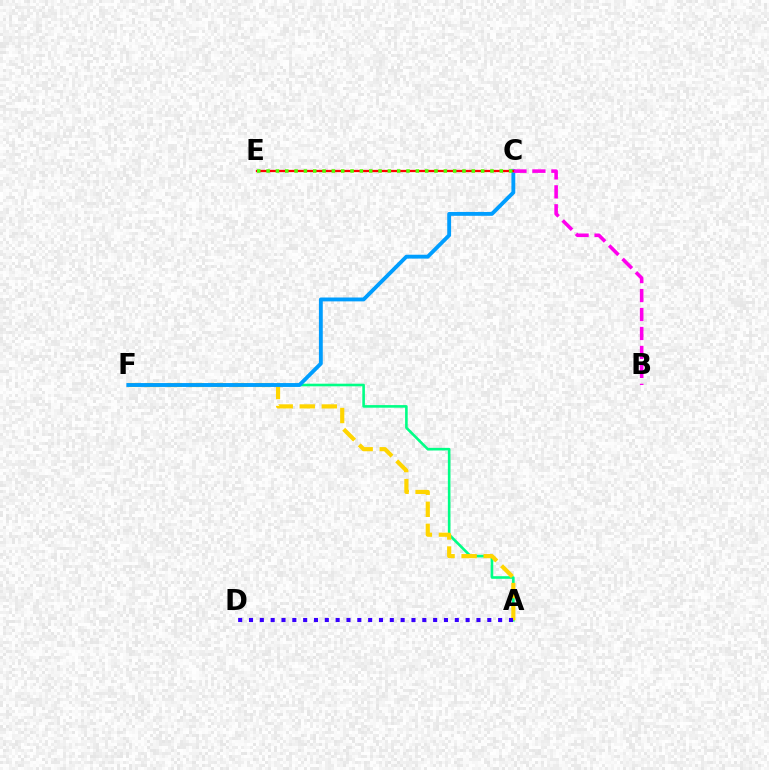{('A', 'F'): [{'color': '#00ff86', 'line_style': 'solid', 'thickness': 1.88}, {'color': '#ffd500', 'line_style': 'dashed', 'thickness': 2.99}], ('C', 'F'): [{'color': '#009eff', 'line_style': 'solid', 'thickness': 2.78}], ('B', 'C'): [{'color': '#ff00ed', 'line_style': 'dashed', 'thickness': 2.58}], ('A', 'D'): [{'color': '#3700ff', 'line_style': 'dotted', 'thickness': 2.94}], ('C', 'E'): [{'color': '#ff0000', 'line_style': 'solid', 'thickness': 1.63}, {'color': '#4fff00', 'line_style': 'dotted', 'thickness': 2.53}]}